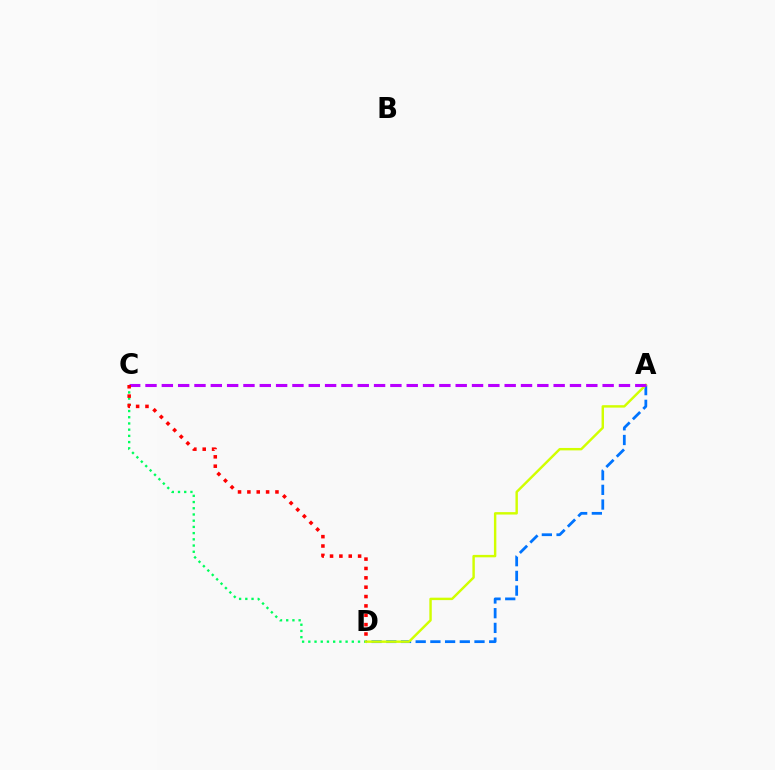{('A', 'D'): [{'color': '#0074ff', 'line_style': 'dashed', 'thickness': 2.0}, {'color': '#d1ff00', 'line_style': 'solid', 'thickness': 1.75}], ('C', 'D'): [{'color': '#00ff5c', 'line_style': 'dotted', 'thickness': 1.69}, {'color': '#ff0000', 'line_style': 'dotted', 'thickness': 2.54}], ('A', 'C'): [{'color': '#b900ff', 'line_style': 'dashed', 'thickness': 2.22}]}